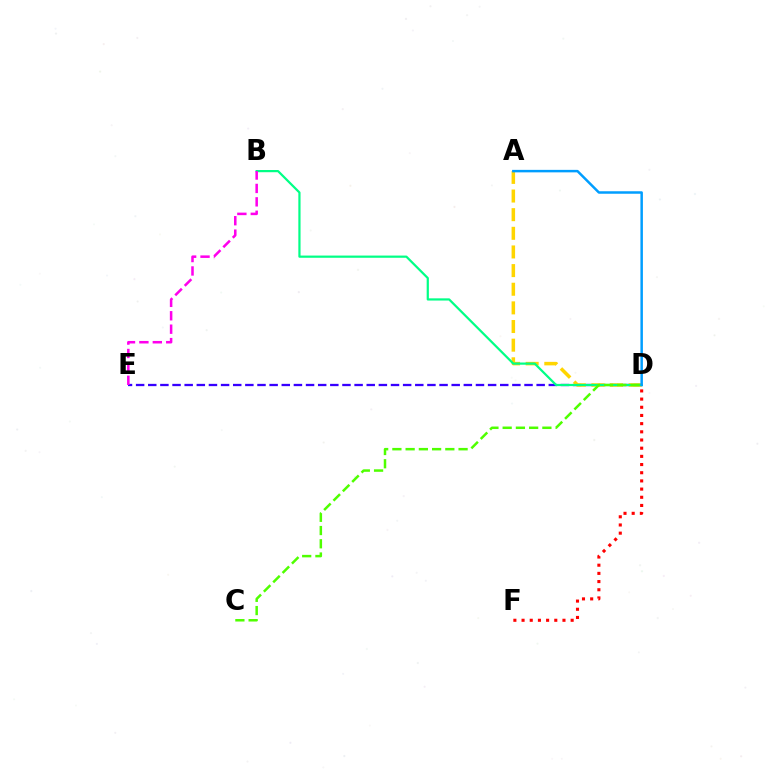{('D', 'E'): [{'color': '#3700ff', 'line_style': 'dashed', 'thickness': 1.65}], ('A', 'D'): [{'color': '#ffd500', 'line_style': 'dashed', 'thickness': 2.53}, {'color': '#009eff', 'line_style': 'solid', 'thickness': 1.79}], ('B', 'D'): [{'color': '#00ff86', 'line_style': 'solid', 'thickness': 1.59}], ('B', 'E'): [{'color': '#ff00ed', 'line_style': 'dashed', 'thickness': 1.82}], ('D', 'F'): [{'color': '#ff0000', 'line_style': 'dotted', 'thickness': 2.22}], ('C', 'D'): [{'color': '#4fff00', 'line_style': 'dashed', 'thickness': 1.8}]}